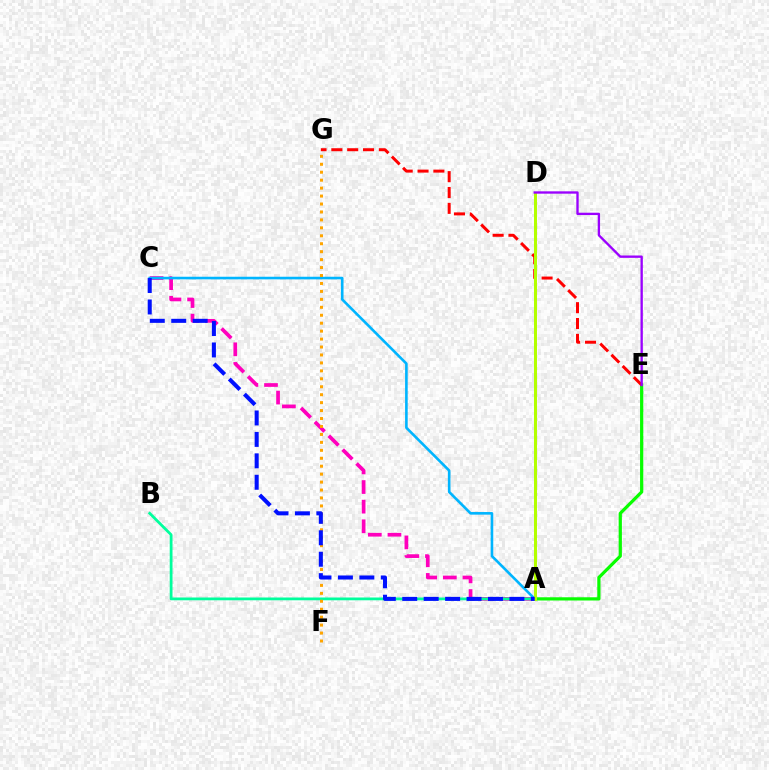{('A', 'E'): [{'color': '#08ff00', 'line_style': 'solid', 'thickness': 2.32}], ('A', 'C'): [{'color': '#ff00bd', 'line_style': 'dashed', 'thickness': 2.67}, {'color': '#00b5ff', 'line_style': 'solid', 'thickness': 1.88}, {'color': '#0010ff', 'line_style': 'dashed', 'thickness': 2.91}], ('E', 'G'): [{'color': '#ff0000', 'line_style': 'dashed', 'thickness': 2.15}], ('A', 'B'): [{'color': '#00ff9d', 'line_style': 'solid', 'thickness': 2.0}], ('A', 'D'): [{'color': '#b3ff00', 'line_style': 'solid', 'thickness': 2.17}], ('F', 'G'): [{'color': '#ffa500', 'line_style': 'dotted', 'thickness': 2.16}], ('D', 'E'): [{'color': '#9b00ff', 'line_style': 'solid', 'thickness': 1.69}]}